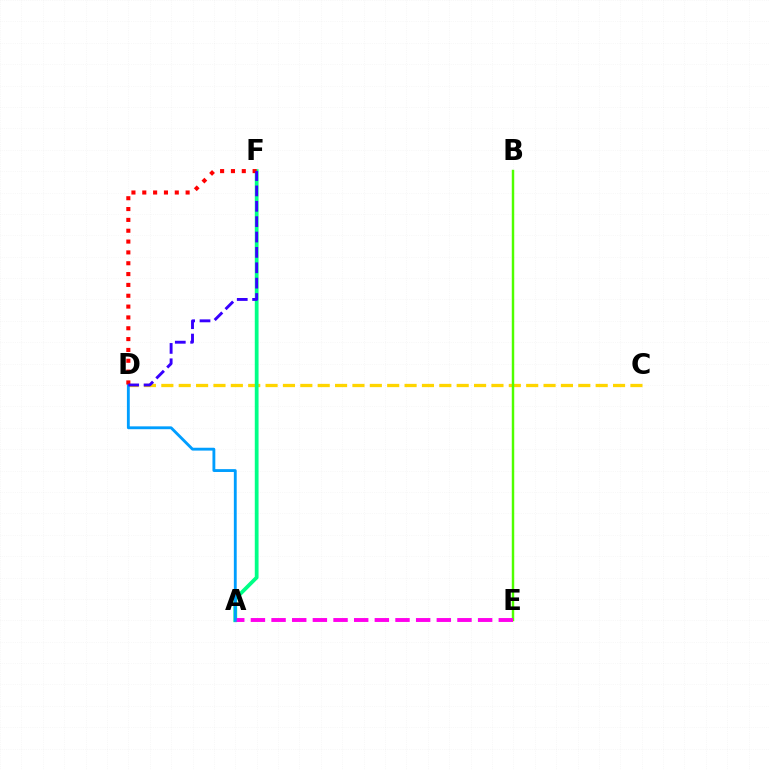{('C', 'D'): [{'color': '#ffd500', 'line_style': 'dashed', 'thickness': 2.36}], ('A', 'F'): [{'color': '#00ff86', 'line_style': 'solid', 'thickness': 2.71}], ('B', 'E'): [{'color': '#4fff00', 'line_style': 'solid', 'thickness': 1.76}], ('A', 'E'): [{'color': '#ff00ed', 'line_style': 'dashed', 'thickness': 2.81}], ('A', 'D'): [{'color': '#009eff', 'line_style': 'solid', 'thickness': 2.05}], ('D', 'F'): [{'color': '#ff0000', 'line_style': 'dotted', 'thickness': 2.94}, {'color': '#3700ff', 'line_style': 'dashed', 'thickness': 2.09}]}